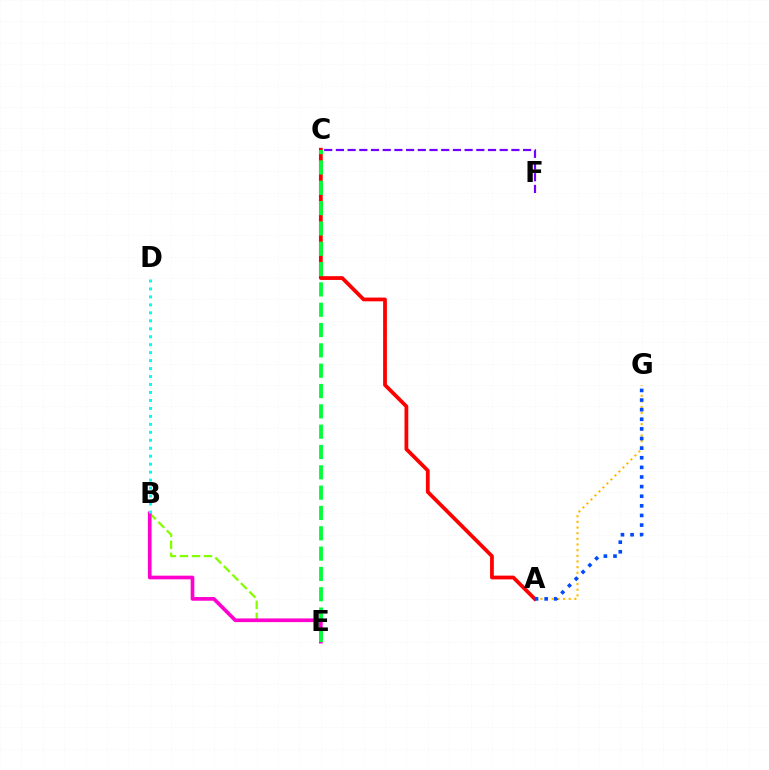{('A', 'G'): [{'color': '#ffbd00', 'line_style': 'dotted', 'thickness': 1.54}, {'color': '#004bff', 'line_style': 'dotted', 'thickness': 2.61}], ('A', 'C'): [{'color': '#ff0000', 'line_style': 'solid', 'thickness': 2.71}], ('B', 'E'): [{'color': '#84ff00', 'line_style': 'dashed', 'thickness': 1.64}, {'color': '#ff00cf', 'line_style': 'solid', 'thickness': 2.65}], ('B', 'D'): [{'color': '#00fff6', 'line_style': 'dotted', 'thickness': 2.16}], ('C', 'E'): [{'color': '#00ff39', 'line_style': 'dashed', 'thickness': 2.76}], ('C', 'F'): [{'color': '#7200ff', 'line_style': 'dashed', 'thickness': 1.59}]}